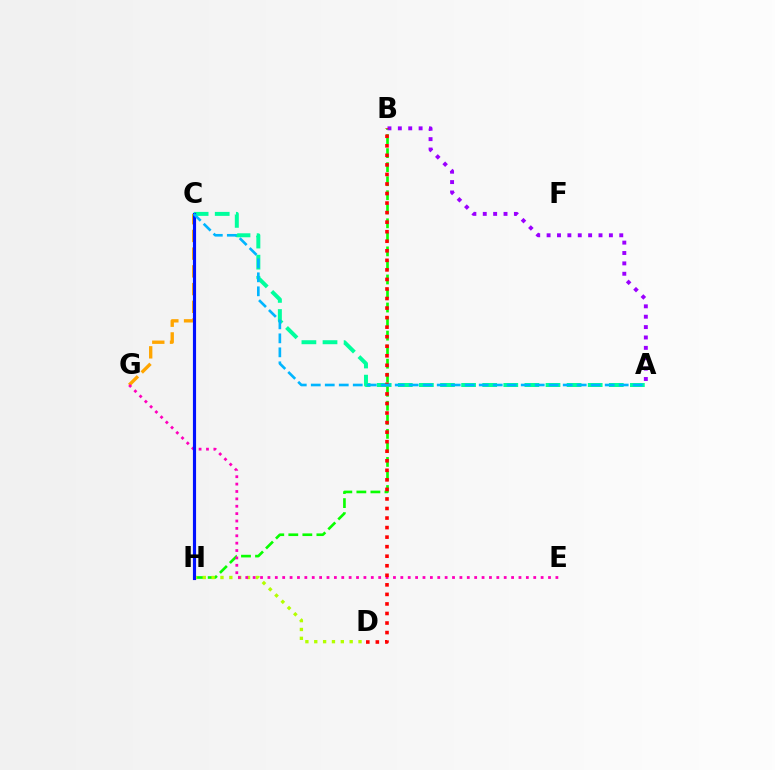{('C', 'G'): [{'color': '#ffa500', 'line_style': 'dashed', 'thickness': 2.41}], ('B', 'H'): [{'color': '#08ff00', 'line_style': 'dashed', 'thickness': 1.91}], ('D', 'H'): [{'color': '#b3ff00', 'line_style': 'dotted', 'thickness': 2.41}], ('A', 'C'): [{'color': '#00ff9d', 'line_style': 'dashed', 'thickness': 2.87}, {'color': '#00b5ff', 'line_style': 'dashed', 'thickness': 1.9}], ('E', 'G'): [{'color': '#ff00bd', 'line_style': 'dotted', 'thickness': 2.01}], ('A', 'B'): [{'color': '#9b00ff', 'line_style': 'dotted', 'thickness': 2.82}], ('C', 'H'): [{'color': '#0010ff', 'line_style': 'solid', 'thickness': 2.26}], ('B', 'D'): [{'color': '#ff0000', 'line_style': 'dotted', 'thickness': 2.59}]}